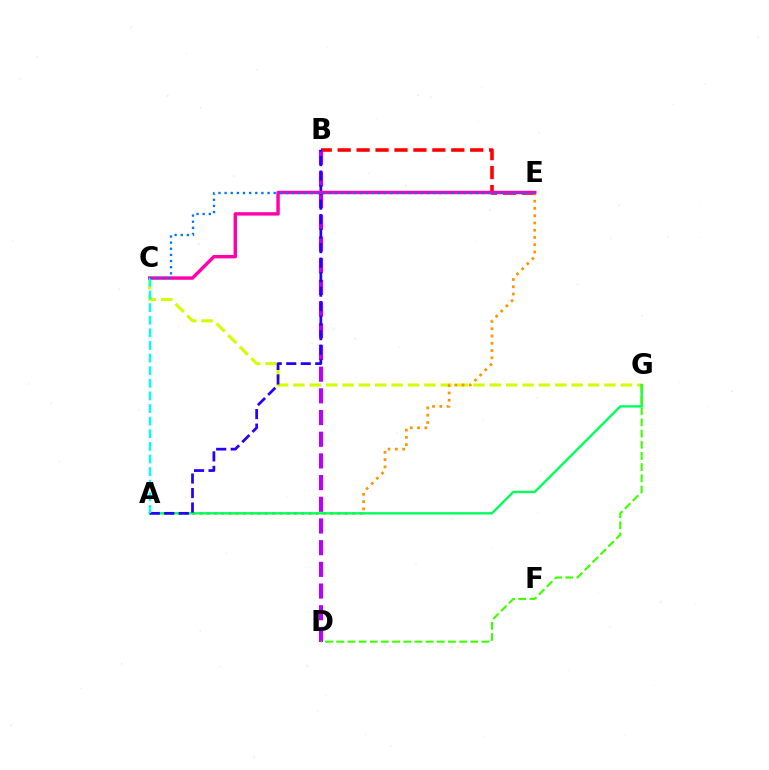{('B', 'E'): [{'color': '#ff0000', 'line_style': 'dashed', 'thickness': 2.57}], ('C', 'G'): [{'color': '#d1ff00', 'line_style': 'dashed', 'thickness': 2.22}], ('A', 'E'): [{'color': '#ff9400', 'line_style': 'dotted', 'thickness': 1.97}], ('A', 'G'): [{'color': '#00ff5c', 'line_style': 'solid', 'thickness': 1.71}], ('B', 'D'): [{'color': '#b900ff', 'line_style': 'dashed', 'thickness': 2.95}], ('A', 'B'): [{'color': '#2500ff', 'line_style': 'dashed', 'thickness': 1.97}], ('C', 'E'): [{'color': '#ff00ac', 'line_style': 'solid', 'thickness': 2.46}, {'color': '#0074ff', 'line_style': 'dotted', 'thickness': 1.67}], ('D', 'G'): [{'color': '#3dff00', 'line_style': 'dashed', 'thickness': 1.52}], ('A', 'C'): [{'color': '#00fff6', 'line_style': 'dashed', 'thickness': 1.71}]}